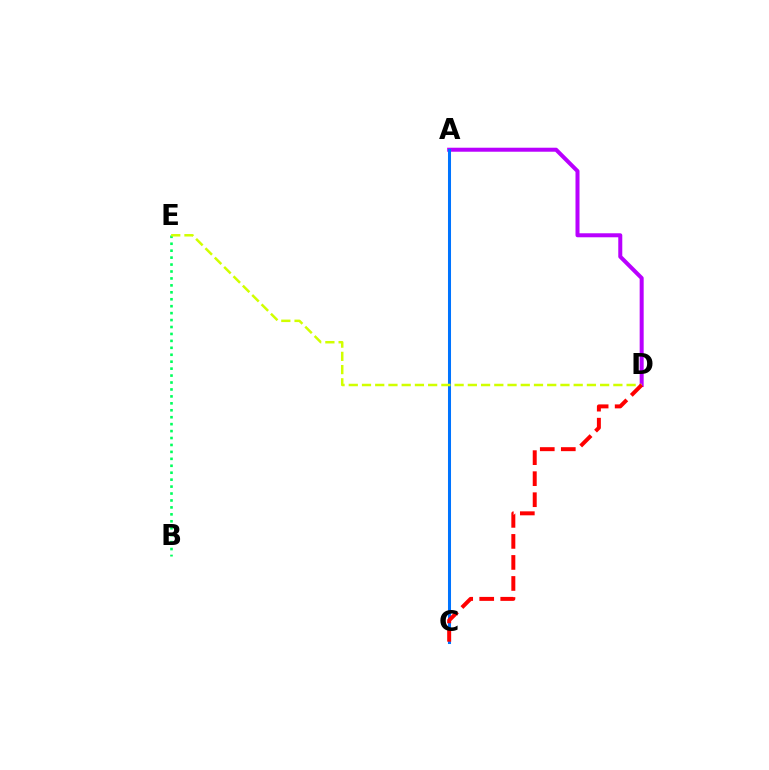{('A', 'D'): [{'color': '#b900ff', 'line_style': 'solid', 'thickness': 2.89}], ('B', 'E'): [{'color': '#00ff5c', 'line_style': 'dotted', 'thickness': 1.89}], ('A', 'C'): [{'color': '#0074ff', 'line_style': 'solid', 'thickness': 2.18}], ('D', 'E'): [{'color': '#d1ff00', 'line_style': 'dashed', 'thickness': 1.8}], ('C', 'D'): [{'color': '#ff0000', 'line_style': 'dashed', 'thickness': 2.86}]}